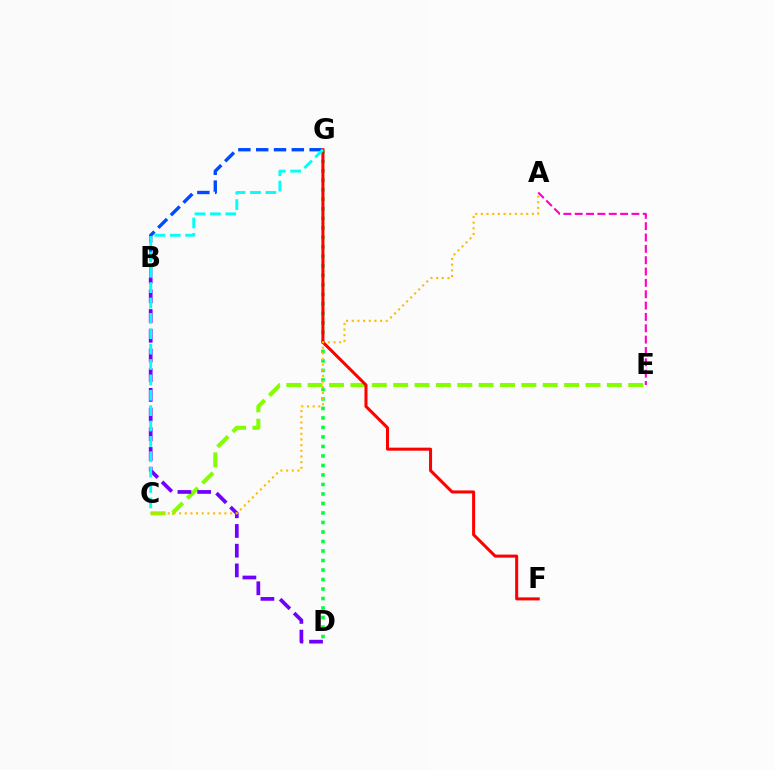{('C', 'E'): [{'color': '#84ff00', 'line_style': 'dashed', 'thickness': 2.9}], ('D', 'G'): [{'color': '#00ff39', 'line_style': 'dotted', 'thickness': 2.58}], ('B', 'G'): [{'color': '#004bff', 'line_style': 'dashed', 'thickness': 2.42}], ('B', 'D'): [{'color': '#7200ff', 'line_style': 'dashed', 'thickness': 2.68}], ('A', 'E'): [{'color': '#ff00cf', 'line_style': 'dashed', 'thickness': 1.54}], ('F', 'G'): [{'color': '#ff0000', 'line_style': 'solid', 'thickness': 2.18}], ('C', 'G'): [{'color': '#00fff6', 'line_style': 'dashed', 'thickness': 2.09}], ('A', 'C'): [{'color': '#ffbd00', 'line_style': 'dotted', 'thickness': 1.54}]}